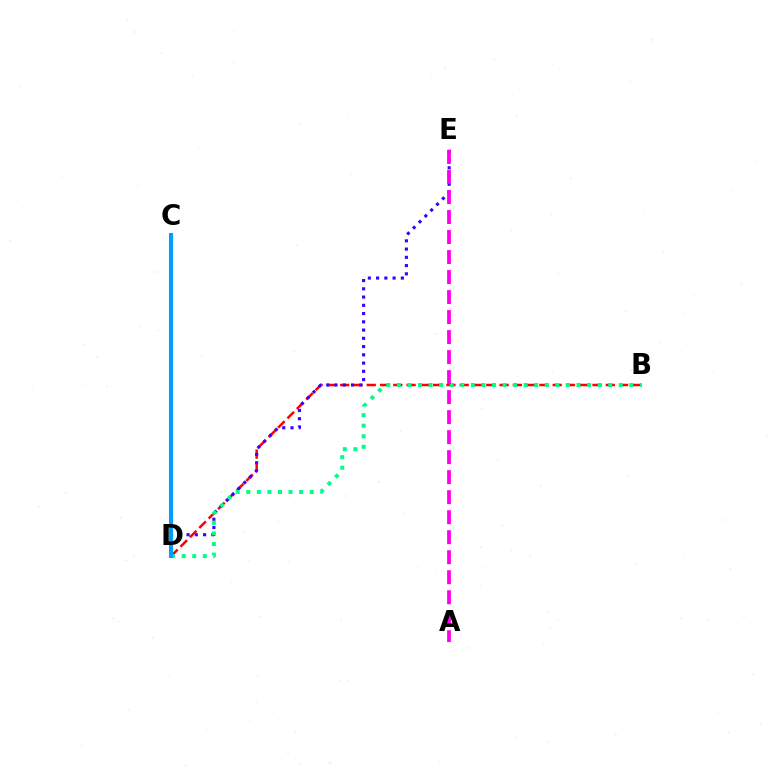{('B', 'D'): [{'color': '#ff0000', 'line_style': 'dashed', 'thickness': 1.8}, {'color': '#00ff86', 'line_style': 'dotted', 'thickness': 2.87}], ('D', 'E'): [{'color': '#3700ff', 'line_style': 'dotted', 'thickness': 2.24}], ('C', 'D'): [{'color': '#4fff00', 'line_style': 'dotted', 'thickness': 2.91}, {'color': '#ffd500', 'line_style': 'solid', 'thickness': 1.99}, {'color': '#009eff', 'line_style': 'solid', 'thickness': 2.91}], ('A', 'E'): [{'color': '#ff00ed', 'line_style': 'dashed', 'thickness': 2.72}]}